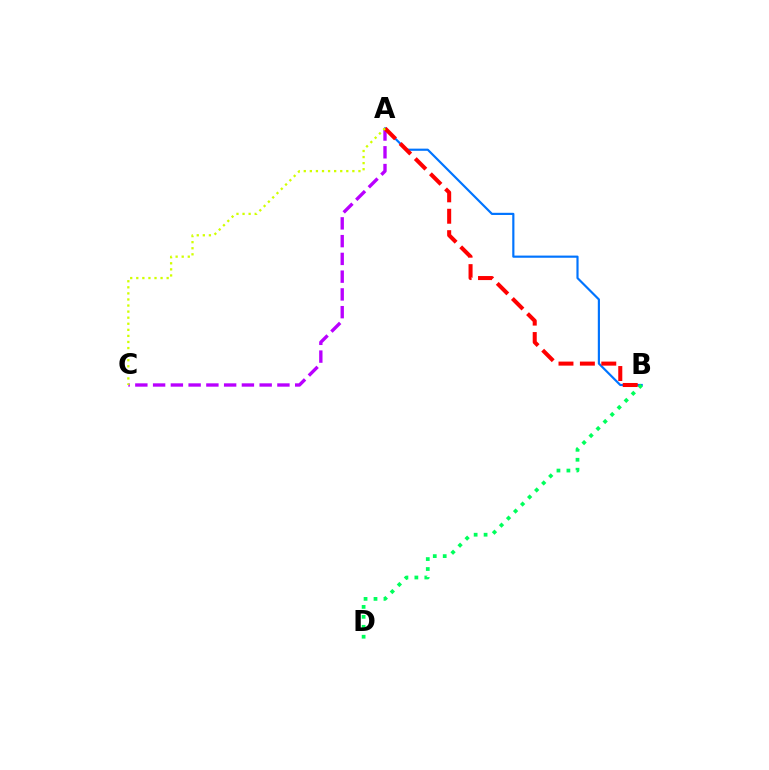{('A', 'B'): [{'color': '#0074ff', 'line_style': 'solid', 'thickness': 1.56}, {'color': '#ff0000', 'line_style': 'dashed', 'thickness': 2.91}], ('B', 'D'): [{'color': '#00ff5c', 'line_style': 'dotted', 'thickness': 2.7}], ('A', 'C'): [{'color': '#b900ff', 'line_style': 'dashed', 'thickness': 2.41}, {'color': '#d1ff00', 'line_style': 'dotted', 'thickness': 1.65}]}